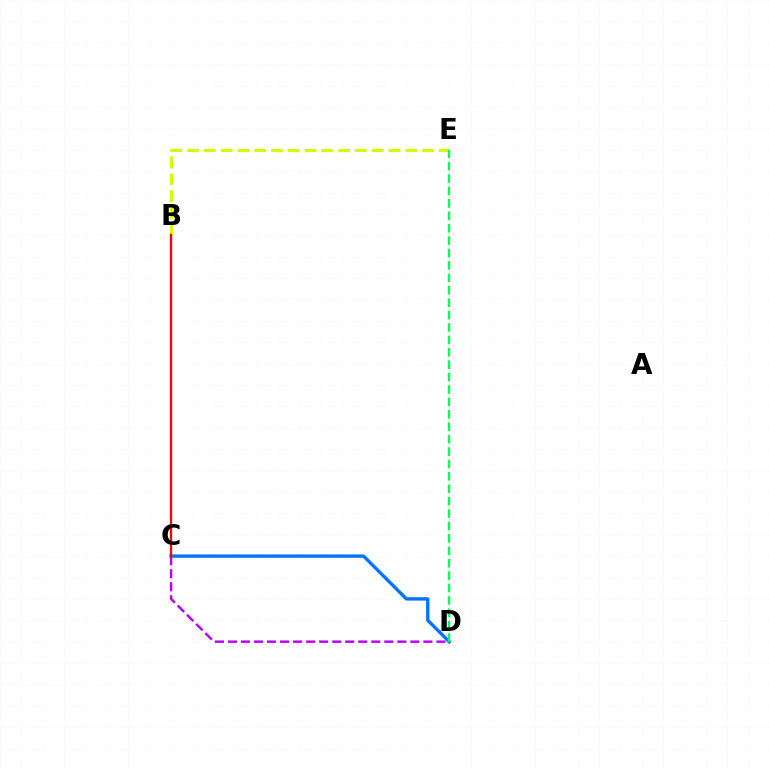{('B', 'E'): [{'color': '#d1ff00', 'line_style': 'dashed', 'thickness': 2.28}], ('C', 'D'): [{'color': '#b900ff', 'line_style': 'dashed', 'thickness': 1.77}, {'color': '#0074ff', 'line_style': 'solid', 'thickness': 2.41}], ('D', 'E'): [{'color': '#00ff5c', 'line_style': 'dashed', 'thickness': 1.69}], ('B', 'C'): [{'color': '#ff0000', 'line_style': 'solid', 'thickness': 1.64}]}